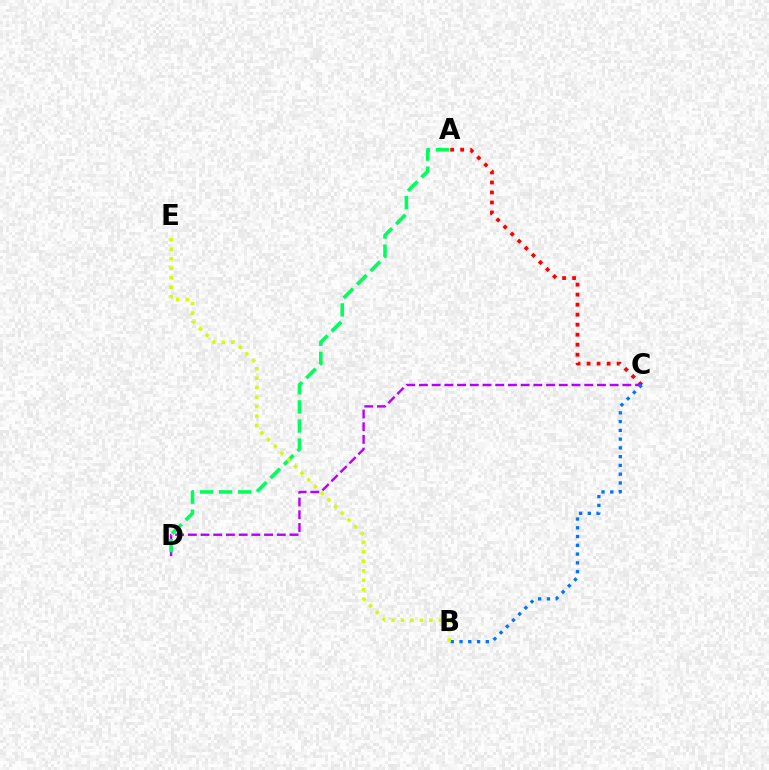{('A', 'C'): [{'color': '#ff0000', 'line_style': 'dotted', 'thickness': 2.72}], ('C', 'D'): [{'color': '#b900ff', 'line_style': 'dashed', 'thickness': 1.73}], ('A', 'D'): [{'color': '#00ff5c', 'line_style': 'dashed', 'thickness': 2.6}], ('B', 'C'): [{'color': '#0074ff', 'line_style': 'dotted', 'thickness': 2.38}], ('B', 'E'): [{'color': '#d1ff00', 'line_style': 'dotted', 'thickness': 2.57}]}